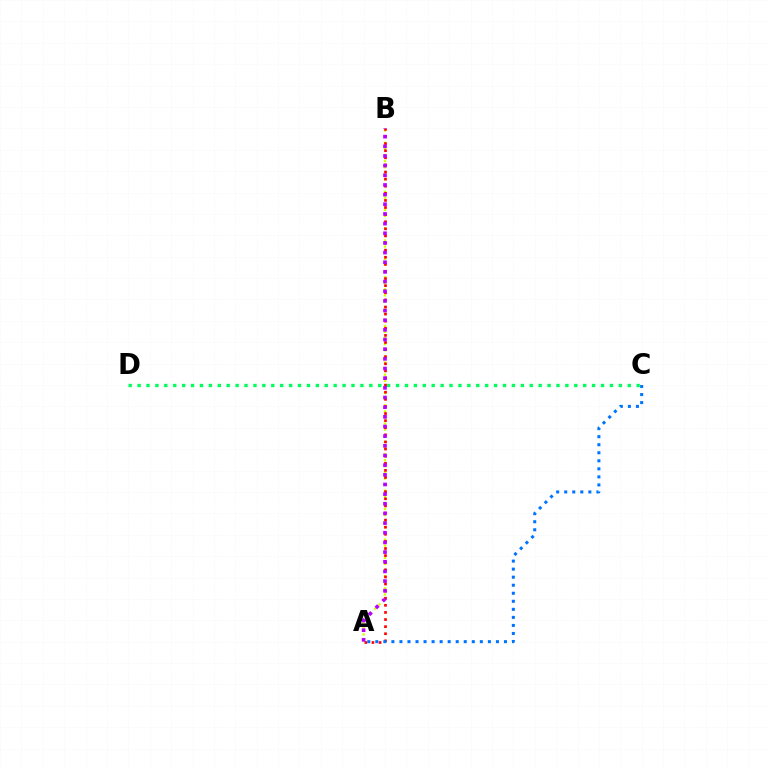{('A', 'B'): [{'color': '#d1ff00', 'line_style': 'dotted', 'thickness': 1.66}, {'color': '#ff0000', 'line_style': 'dotted', 'thickness': 1.93}, {'color': '#b900ff', 'line_style': 'dotted', 'thickness': 2.62}], ('A', 'C'): [{'color': '#0074ff', 'line_style': 'dotted', 'thickness': 2.18}], ('C', 'D'): [{'color': '#00ff5c', 'line_style': 'dotted', 'thickness': 2.42}]}